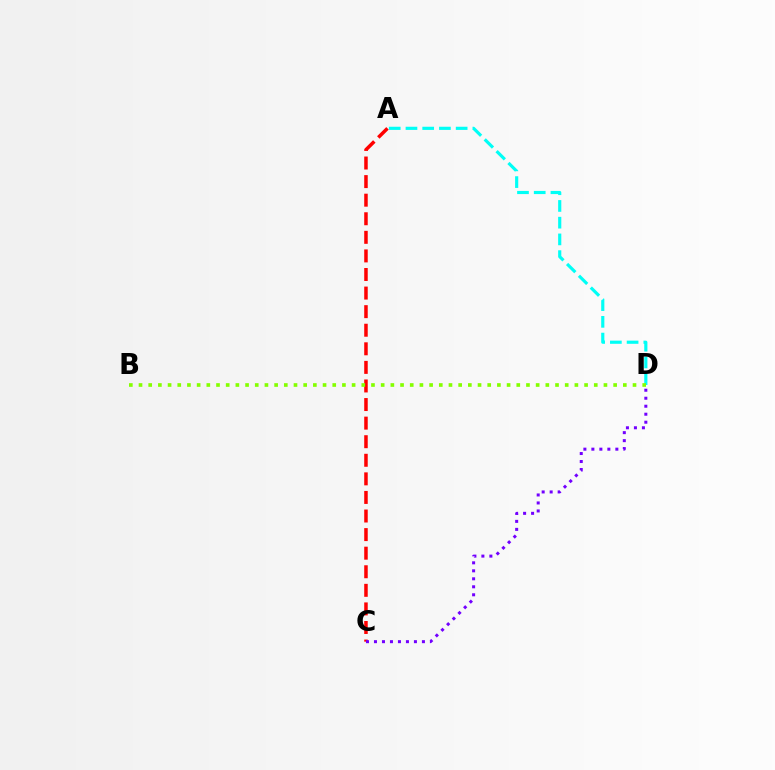{('A', 'C'): [{'color': '#ff0000', 'line_style': 'dashed', 'thickness': 2.52}], ('A', 'D'): [{'color': '#00fff6', 'line_style': 'dashed', 'thickness': 2.27}], ('B', 'D'): [{'color': '#84ff00', 'line_style': 'dotted', 'thickness': 2.63}], ('C', 'D'): [{'color': '#7200ff', 'line_style': 'dotted', 'thickness': 2.17}]}